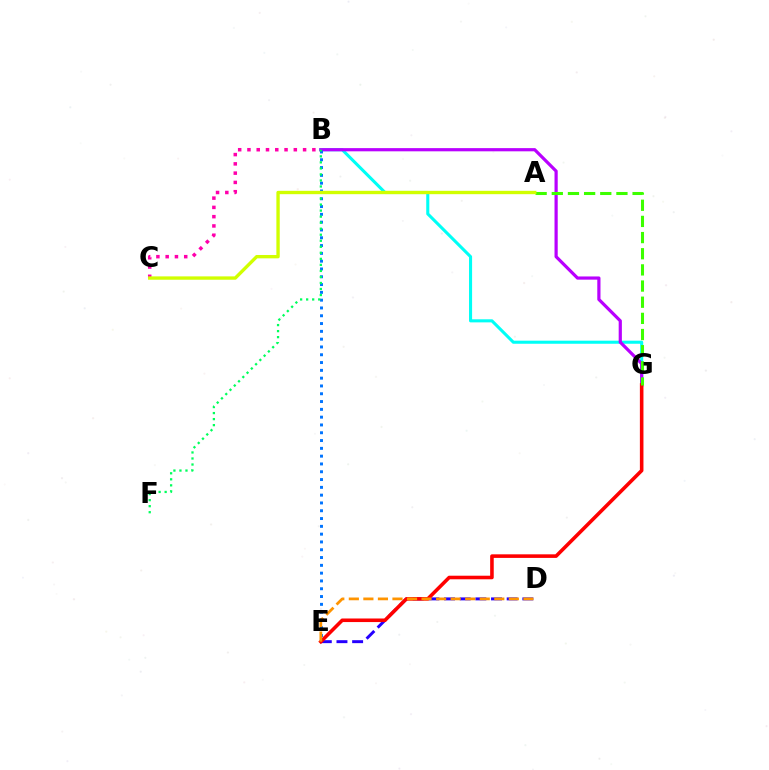{('B', 'G'): [{'color': '#00fff6', 'line_style': 'solid', 'thickness': 2.21}, {'color': '#b900ff', 'line_style': 'solid', 'thickness': 2.3}], ('B', 'E'): [{'color': '#0074ff', 'line_style': 'dotted', 'thickness': 2.12}], ('B', 'C'): [{'color': '#ff00ac', 'line_style': 'dotted', 'thickness': 2.52}], ('D', 'E'): [{'color': '#2500ff', 'line_style': 'dashed', 'thickness': 2.13}, {'color': '#ff9400', 'line_style': 'dashed', 'thickness': 1.98}], ('E', 'G'): [{'color': '#ff0000', 'line_style': 'solid', 'thickness': 2.58}], ('A', 'G'): [{'color': '#3dff00', 'line_style': 'dashed', 'thickness': 2.2}], ('B', 'F'): [{'color': '#00ff5c', 'line_style': 'dotted', 'thickness': 1.64}], ('A', 'C'): [{'color': '#d1ff00', 'line_style': 'solid', 'thickness': 2.41}]}